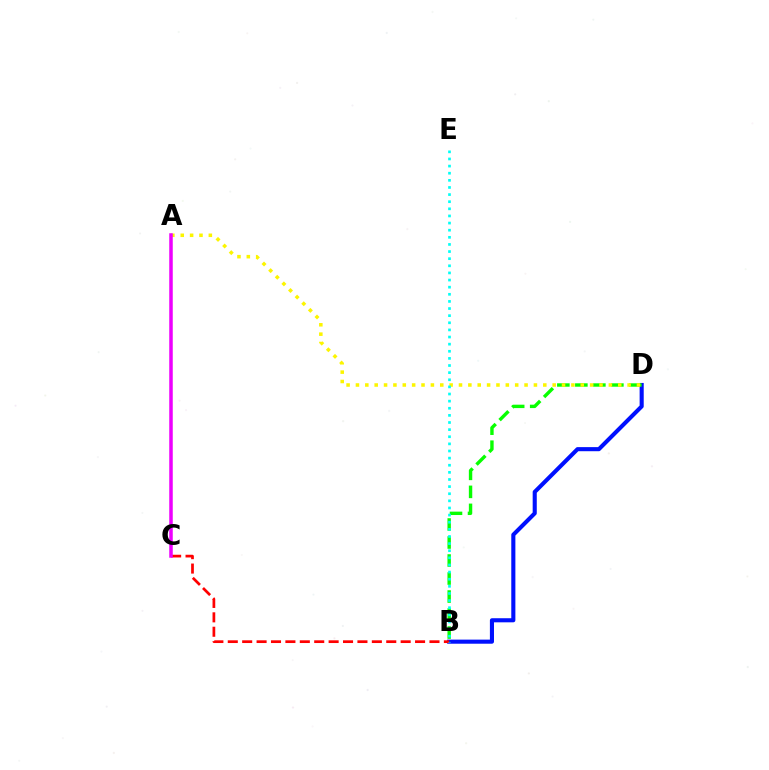{('B', 'D'): [{'color': '#0010ff', 'line_style': 'solid', 'thickness': 2.95}, {'color': '#08ff00', 'line_style': 'dashed', 'thickness': 2.45}], ('B', 'C'): [{'color': '#ff0000', 'line_style': 'dashed', 'thickness': 1.96}], ('A', 'D'): [{'color': '#fcf500', 'line_style': 'dotted', 'thickness': 2.55}], ('B', 'E'): [{'color': '#00fff6', 'line_style': 'dotted', 'thickness': 1.94}], ('A', 'C'): [{'color': '#ee00ff', 'line_style': 'solid', 'thickness': 2.53}]}